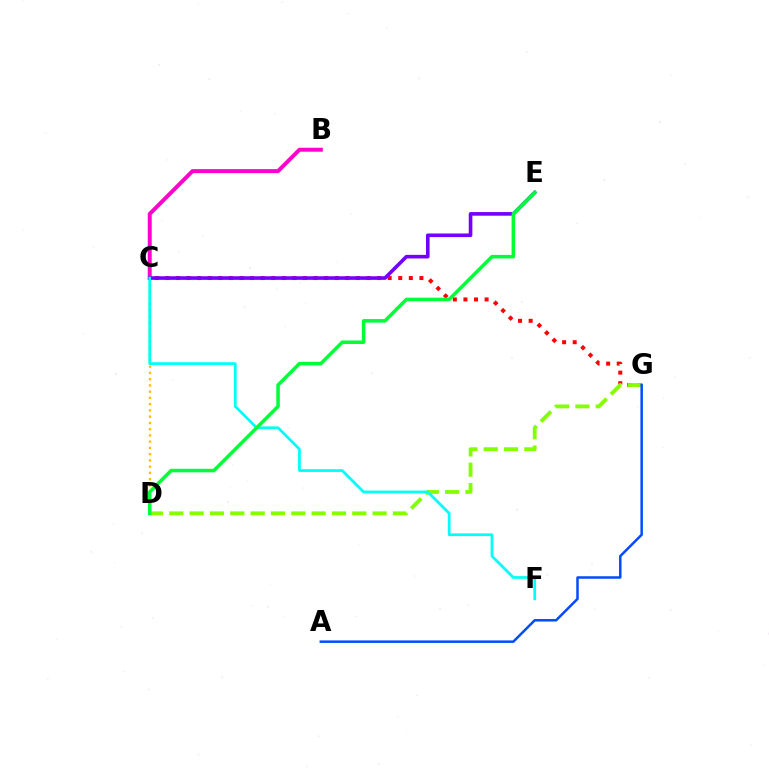{('C', 'G'): [{'color': '#ff0000', 'line_style': 'dotted', 'thickness': 2.87}], ('C', 'D'): [{'color': '#ffbd00', 'line_style': 'dotted', 'thickness': 1.7}], ('B', 'C'): [{'color': '#ff00cf', 'line_style': 'solid', 'thickness': 2.85}], ('D', 'G'): [{'color': '#84ff00', 'line_style': 'dashed', 'thickness': 2.76}], ('C', 'E'): [{'color': '#7200ff', 'line_style': 'solid', 'thickness': 2.6}], ('A', 'G'): [{'color': '#004bff', 'line_style': 'solid', 'thickness': 1.79}], ('C', 'F'): [{'color': '#00fff6', 'line_style': 'solid', 'thickness': 1.97}], ('D', 'E'): [{'color': '#00ff39', 'line_style': 'solid', 'thickness': 2.54}]}